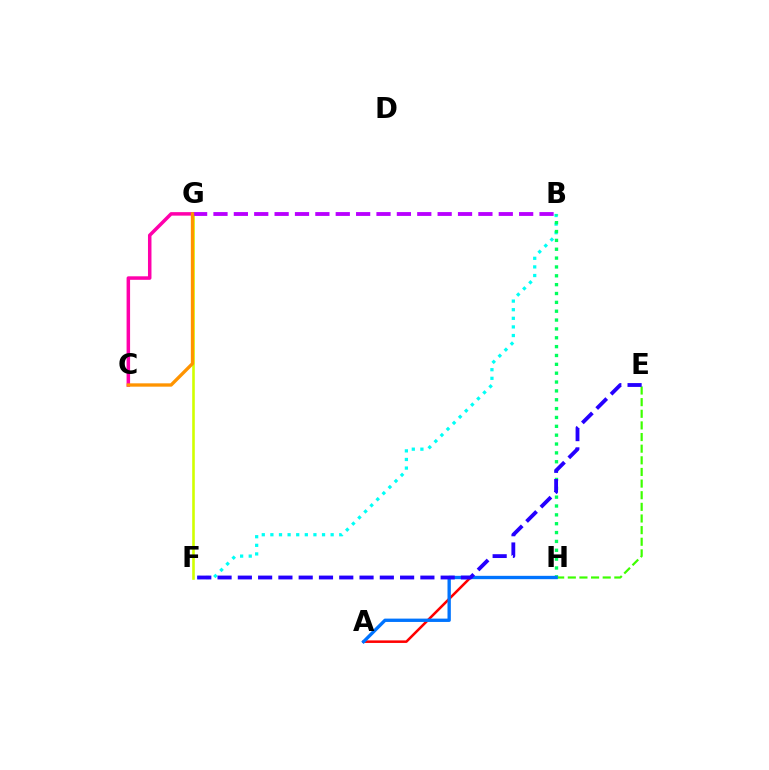{('F', 'G'): [{'color': '#d1ff00', 'line_style': 'solid', 'thickness': 1.88}], ('A', 'H'): [{'color': '#ff0000', 'line_style': 'solid', 'thickness': 1.83}, {'color': '#0074ff', 'line_style': 'solid', 'thickness': 2.41}], ('C', 'G'): [{'color': '#ff00ac', 'line_style': 'solid', 'thickness': 2.52}, {'color': '#ff9400', 'line_style': 'solid', 'thickness': 2.39}], ('B', 'F'): [{'color': '#00fff6', 'line_style': 'dotted', 'thickness': 2.34}], ('B', 'H'): [{'color': '#00ff5c', 'line_style': 'dotted', 'thickness': 2.41}], ('E', 'H'): [{'color': '#3dff00', 'line_style': 'dashed', 'thickness': 1.58}], ('B', 'G'): [{'color': '#b900ff', 'line_style': 'dashed', 'thickness': 2.77}], ('E', 'F'): [{'color': '#2500ff', 'line_style': 'dashed', 'thickness': 2.76}]}